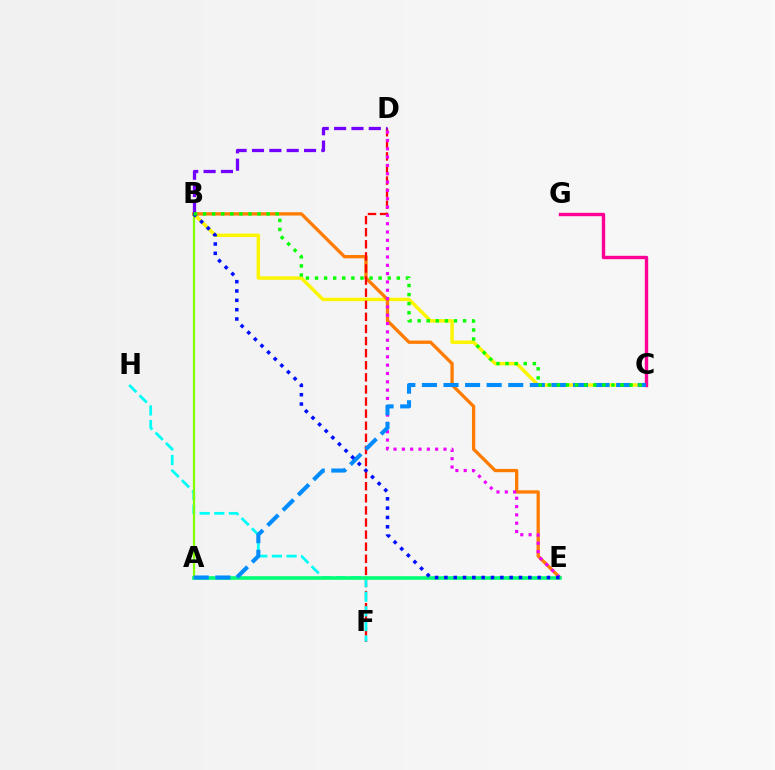{('B', 'C'): [{'color': '#fcf500', 'line_style': 'solid', 'thickness': 2.48}, {'color': '#08ff00', 'line_style': 'dotted', 'thickness': 2.47}], ('B', 'E'): [{'color': '#ff7c00', 'line_style': 'solid', 'thickness': 2.38}, {'color': '#0010ff', 'line_style': 'dotted', 'thickness': 2.53}], ('D', 'F'): [{'color': '#ff0000', 'line_style': 'dashed', 'thickness': 1.64}], ('F', 'H'): [{'color': '#00fff6', 'line_style': 'dashed', 'thickness': 1.99}], ('D', 'E'): [{'color': '#ee00ff', 'line_style': 'dotted', 'thickness': 2.26}], ('A', 'B'): [{'color': '#84ff00', 'line_style': 'solid', 'thickness': 1.61}], ('C', 'G'): [{'color': '#ff0094', 'line_style': 'solid', 'thickness': 2.44}], ('B', 'D'): [{'color': '#7200ff', 'line_style': 'dashed', 'thickness': 2.36}], ('A', 'E'): [{'color': '#00ff74', 'line_style': 'solid', 'thickness': 2.6}], ('A', 'C'): [{'color': '#008cff', 'line_style': 'dashed', 'thickness': 2.93}]}